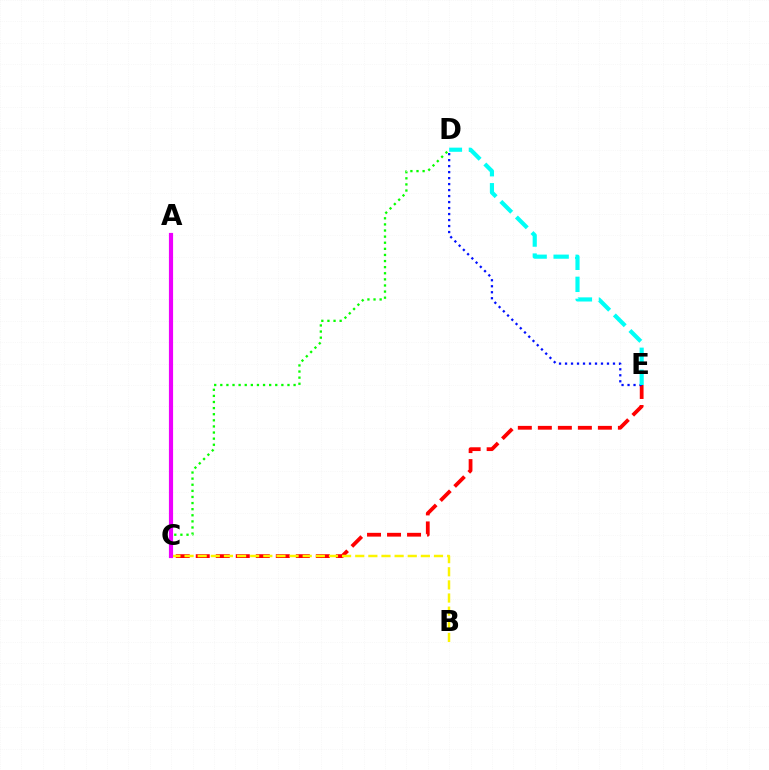{('C', 'E'): [{'color': '#ff0000', 'line_style': 'dashed', 'thickness': 2.72}], ('C', 'D'): [{'color': '#08ff00', 'line_style': 'dotted', 'thickness': 1.66}], ('B', 'C'): [{'color': '#fcf500', 'line_style': 'dashed', 'thickness': 1.78}], ('D', 'E'): [{'color': '#0010ff', 'line_style': 'dotted', 'thickness': 1.63}, {'color': '#00fff6', 'line_style': 'dashed', 'thickness': 2.99}], ('A', 'C'): [{'color': '#ee00ff', 'line_style': 'solid', 'thickness': 3.0}]}